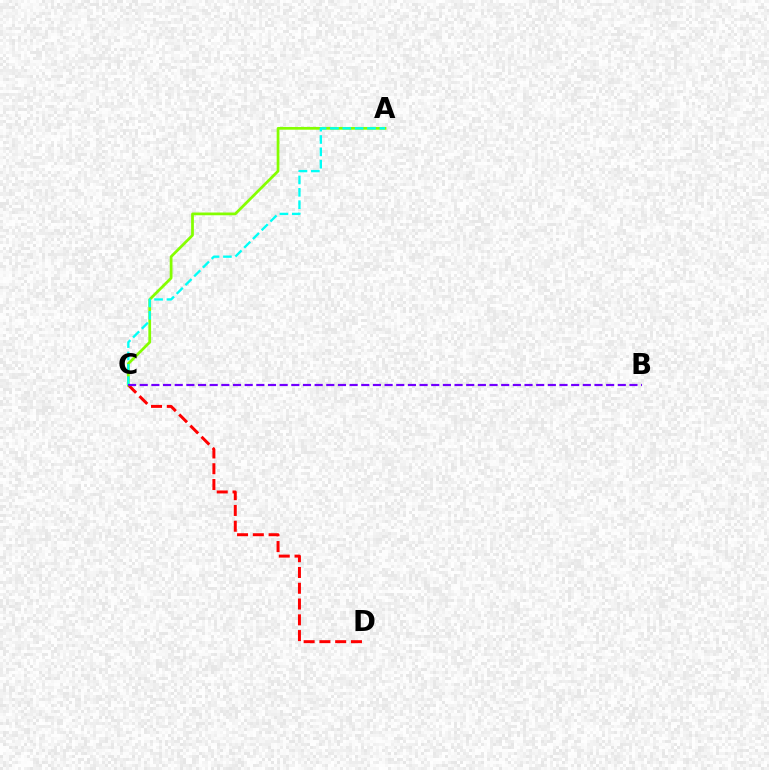{('C', 'D'): [{'color': '#ff0000', 'line_style': 'dashed', 'thickness': 2.14}], ('A', 'C'): [{'color': '#84ff00', 'line_style': 'solid', 'thickness': 1.98}, {'color': '#00fff6', 'line_style': 'dashed', 'thickness': 1.68}], ('B', 'C'): [{'color': '#7200ff', 'line_style': 'dashed', 'thickness': 1.58}]}